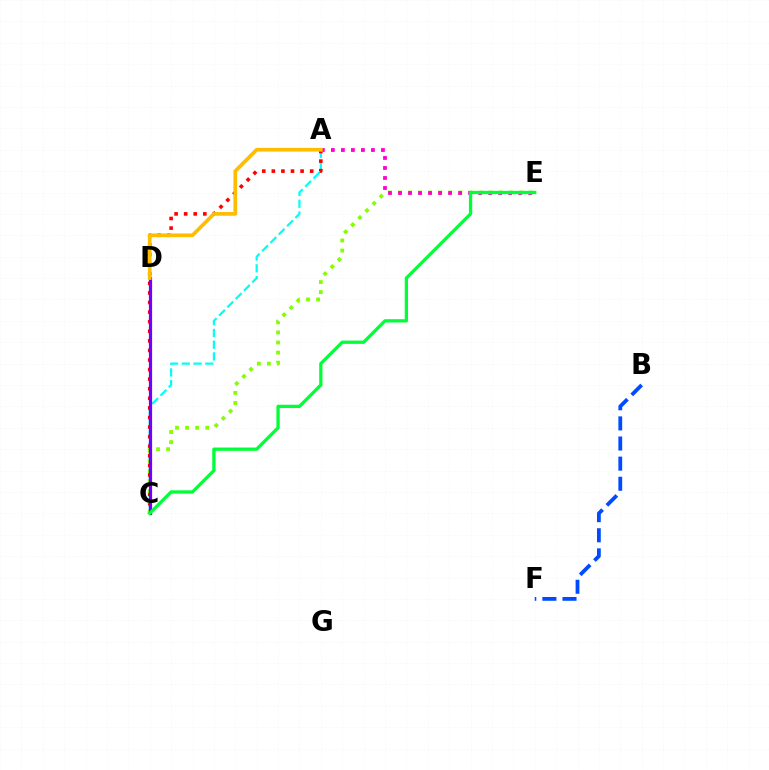{('A', 'C'): [{'color': '#00fff6', 'line_style': 'dashed', 'thickness': 1.6}, {'color': '#ff0000', 'line_style': 'dotted', 'thickness': 2.6}], ('C', 'E'): [{'color': '#84ff00', 'line_style': 'dotted', 'thickness': 2.74}, {'color': '#00ff39', 'line_style': 'solid', 'thickness': 2.37}], ('A', 'E'): [{'color': '#ff00cf', 'line_style': 'dotted', 'thickness': 2.72}], ('C', 'D'): [{'color': '#7200ff', 'line_style': 'solid', 'thickness': 2.31}], ('A', 'D'): [{'color': '#ffbd00', 'line_style': 'solid', 'thickness': 2.66}], ('B', 'F'): [{'color': '#004bff', 'line_style': 'dashed', 'thickness': 2.73}]}